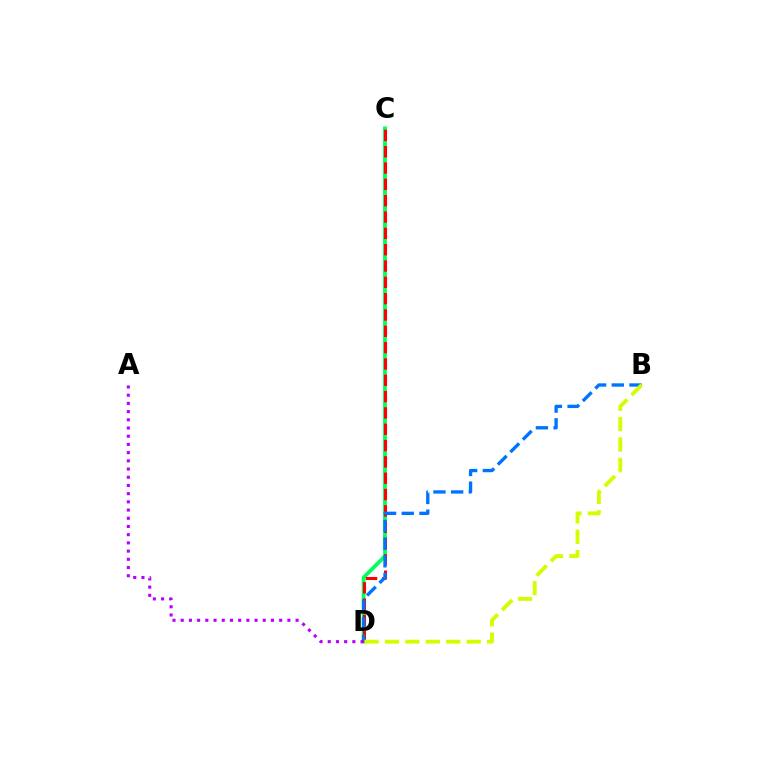{('C', 'D'): [{'color': '#00ff5c', 'line_style': 'solid', 'thickness': 2.74}, {'color': '#ff0000', 'line_style': 'dashed', 'thickness': 2.22}], ('B', 'D'): [{'color': '#0074ff', 'line_style': 'dashed', 'thickness': 2.4}, {'color': '#d1ff00', 'line_style': 'dashed', 'thickness': 2.77}], ('A', 'D'): [{'color': '#b900ff', 'line_style': 'dotted', 'thickness': 2.23}]}